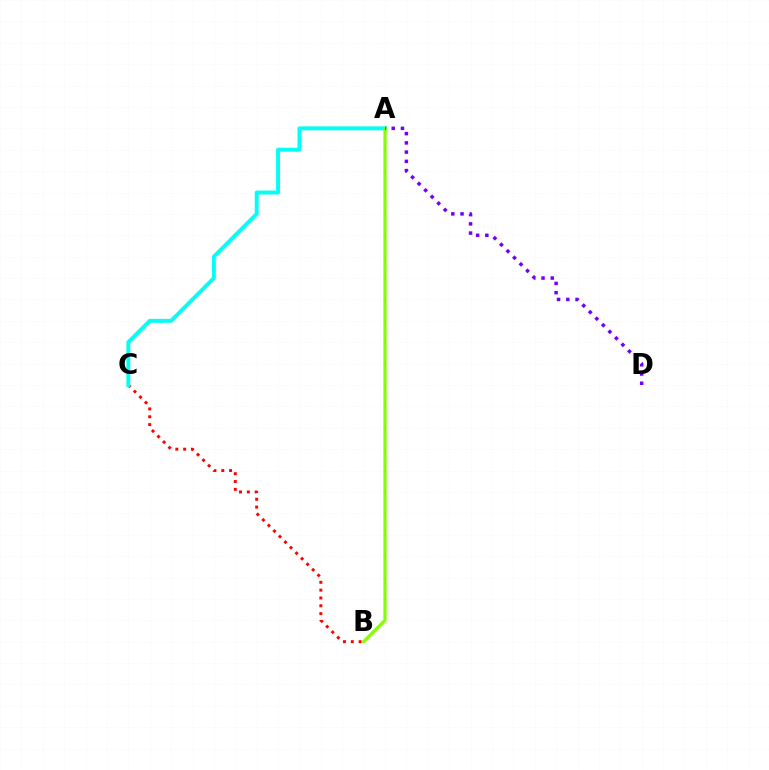{('B', 'C'): [{'color': '#ff0000', 'line_style': 'dotted', 'thickness': 2.13}], ('A', 'C'): [{'color': '#00fff6', 'line_style': 'solid', 'thickness': 2.82}], ('A', 'B'): [{'color': '#84ff00', 'line_style': 'solid', 'thickness': 2.3}], ('A', 'D'): [{'color': '#7200ff', 'line_style': 'dotted', 'thickness': 2.51}]}